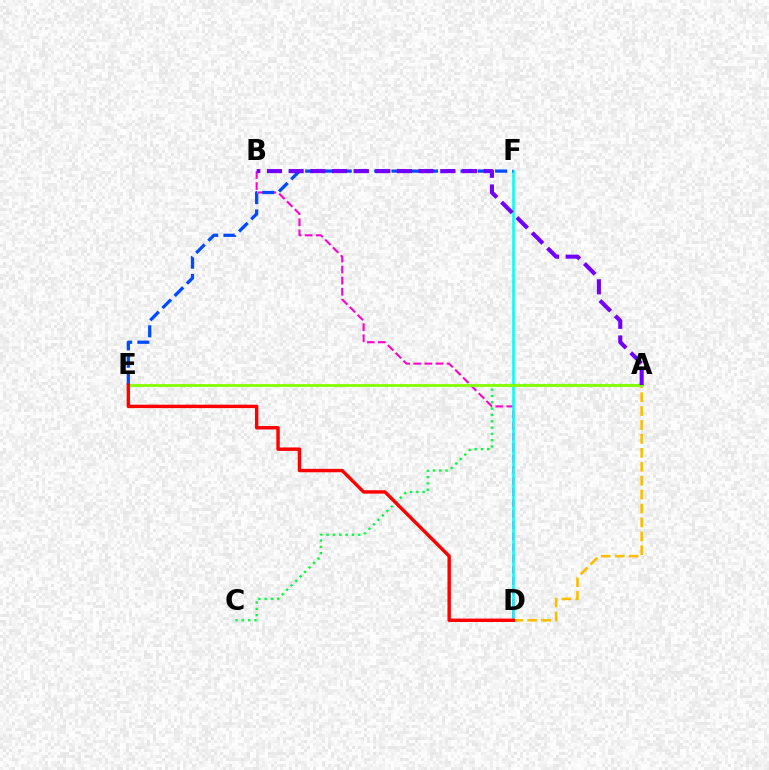{('A', 'C'): [{'color': '#00ff39', 'line_style': 'dotted', 'thickness': 1.72}], ('B', 'D'): [{'color': '#ff00cf', 'line_style': 'dashed', 'thickness': 1.5}], ('D', 'F'): [{'color': '#00fff6', 'line_style': 'solid', 'thickness': 1.81}], ('E', 'F'): [{'color': '#004bff', 'line_style': 'dashed', 'thickness': 2.35}], ('A', 'D'): [{'color': '#ffbd00', 'line_style': 'dashed', 'thickness': 1.89}], ('A', 'E'): [{'color': '#84ff00', 'line_style': 'solid', 'thickness': 2.02}], ('A', 'B'): [{'color': '#7200ff', 'line_style': 'dashed', 'thickness': 2.94}], ('D', 'E'): [{'color': '#ff0000', 'line_style': 'solid', 'thickness': 2.46}]}